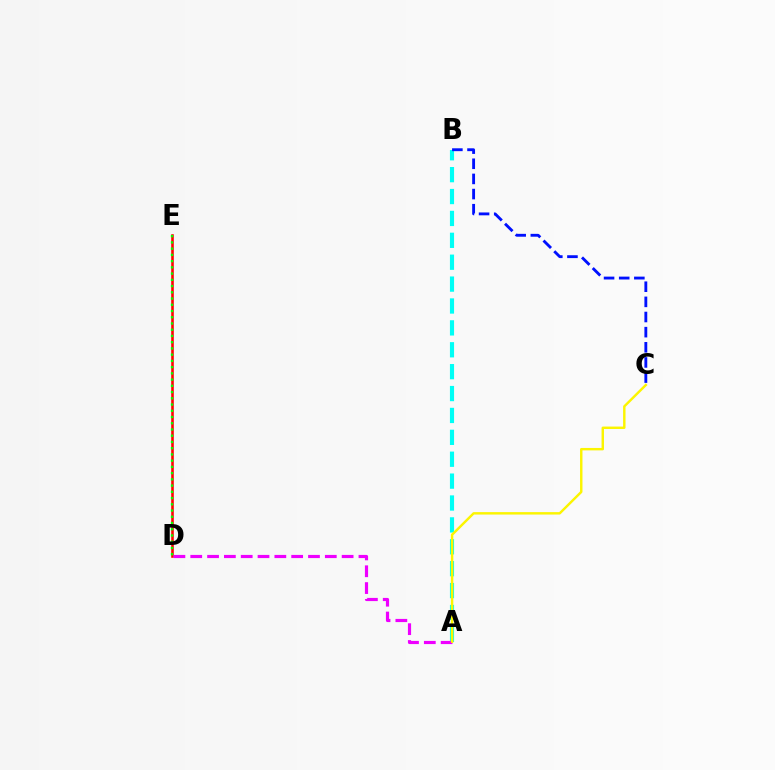{('D', 'E'): [{'color': '#ff0000', 'line_style': 'solid', 'thickness': 1.86}, {'color': '#08ff00', 'line_style': 'dotted', 'thickness': 1.69}], ('A', 'B'): [{'color': '#00fff6', 'line_style': 'dashed', 'thickness': 2.97}], ('B', 'C'): [{'color': '#0010ff', 'line_style': 'dashed', 'thickness': 2.06}], ('A', 'D'): [{'color': '#ee00ff', 'line_style': 'dashed', 'thickness': 2.28}], ('A', 'C'): [{'color': '#fcf500', 'line_style': 'solid', 'thickness': 1.75}]}